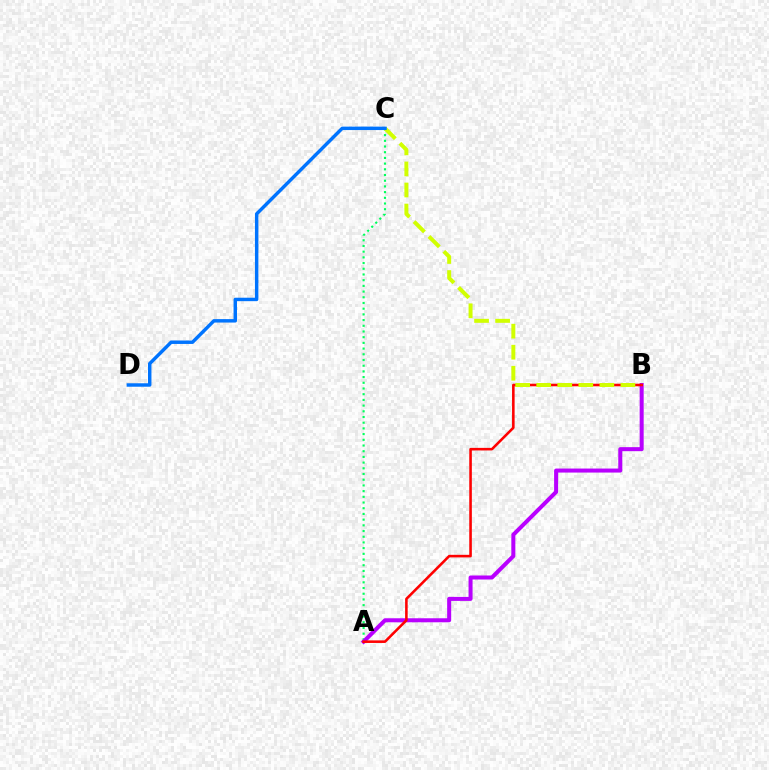{('A', 'C'): [{'color': '#00ff5c', 'line_style': 'dotted', 'thickness': 1.55}], ('A', 'B'): [{'color': '#b900ff', 'line_style': 'solid', 'thickness': 2.89}, {'color': '#ff0000', 'line_style': 'solid', 'thickness': 1.86}], ('B', 'C'): [{'color': '#d1ff00', 'line_style': 'dashed', 'thickness': 2.86}], ('C', 'D'): [{'color': '#0074ff', 'line_style': 'solid', 'thickness': 2.48}]}